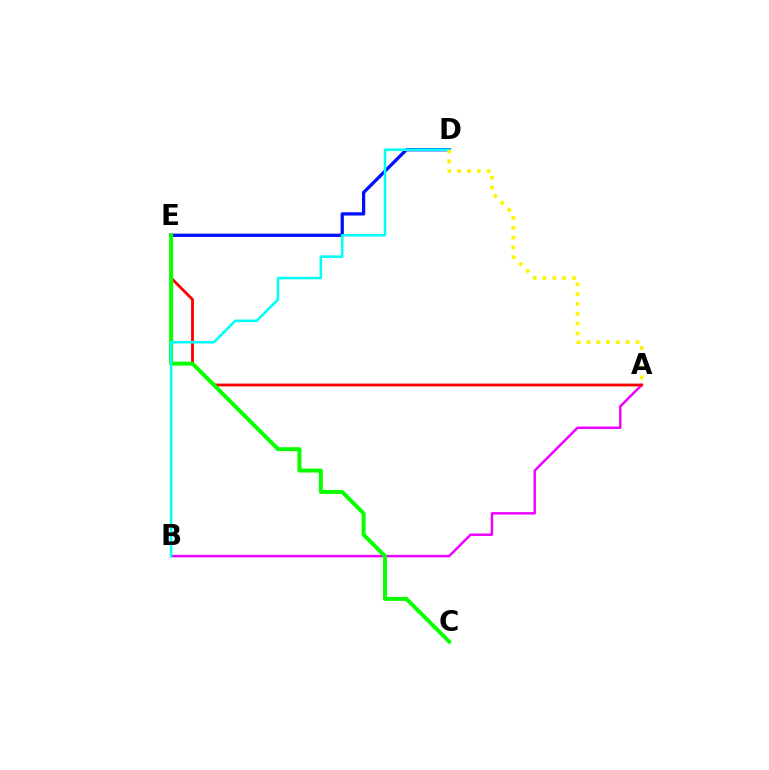{('A', 'B'): [{'color': '#ee00ff', 'line_style': 'solid', 'thickness': 1.76}], ('A', 'E'): [{'color': '#ff0000', 'line_style': 'solid', 'thickness': 2.04}], ('D', 'E'): [{'color': '#0010ff', 'line_style': 'solid', 'thickness': 2.36}], ('C', 'E'): [{'color': '#08ff00', 'line_style': 'solid', 'thickness': 2.85}], ('B', 'D'): [{'color': '#00fff6', 'line_style': 'solid', 'thickness': 1.83}], ('A', 'D'): [{'color': '#fcf500', 'line_style': 'dotted', 'thickness': 2.67}]}